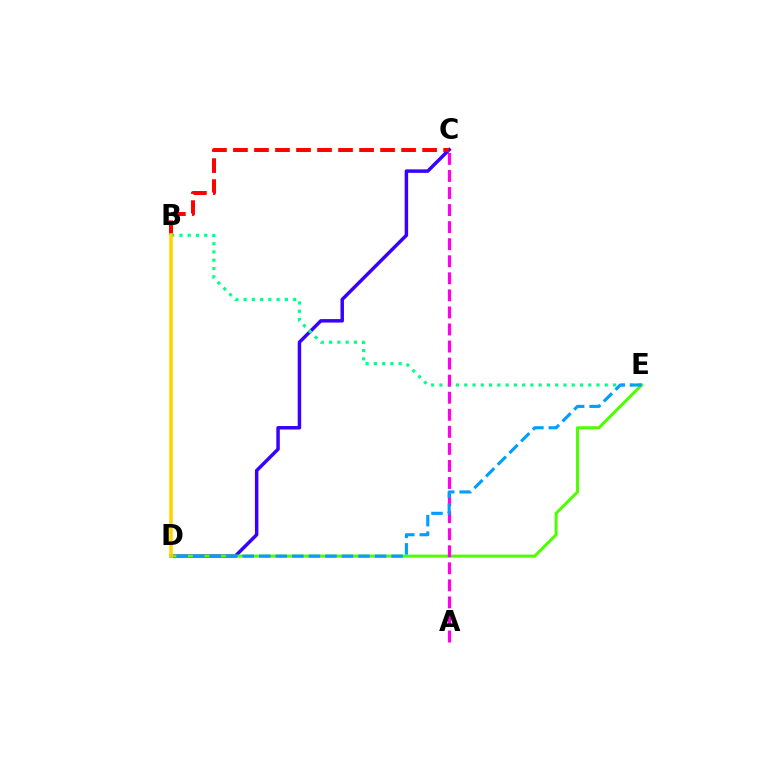{('C', 'D'): [{'color': '#3700ff', 'line_style': 'solid', 'thickness': 2.5}], ('B', 'E'): [{'color': '#00ff86', 'line_style': 'dotted', 'thickness': 2.25}], ('B', 'C'): [{'color': '#ff0000', 'line_style': 'dashed', 'thickness': 2.86}], ('D', 'E'): [{'color': '#4fff00', 'line_style': 'solid', 'thickness': 2.19}, {'color': '#009eff', 'line_style': 'dashed', 'thickness': 2.25}], ('B', 'D'): [{'color': '#ffd500', 'line_style': 'solid', 'thickness': 2.59}], ('A', 'C'): [{'color': '#ff00ed', 'line_style': 'dashed', 'thickness': 2.32}]}